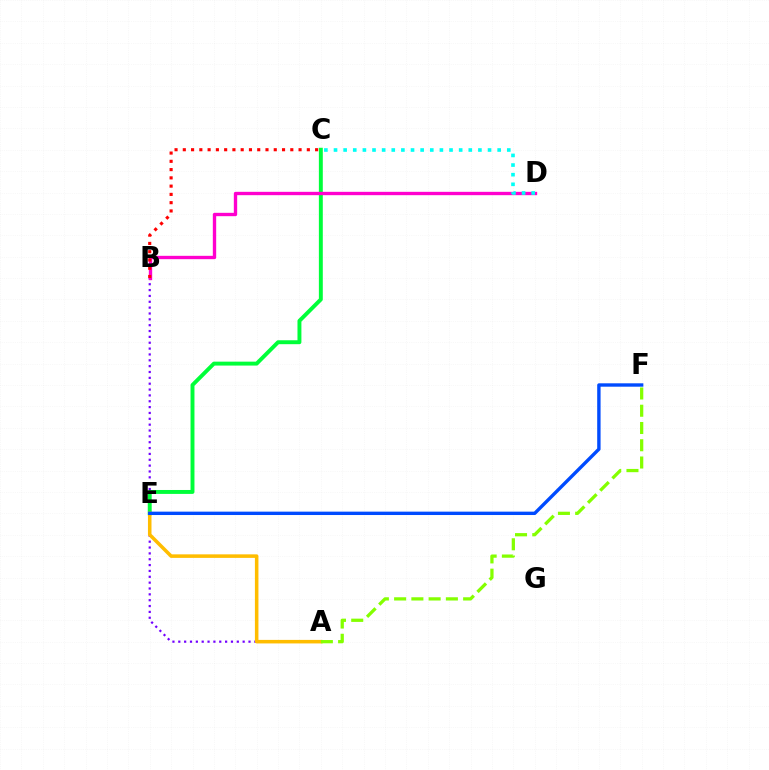{('A', 'B'): [{'color': '#7200ff', 'line_style': 'dotted', 'thickness': 1.59}], ('C', 'E'): [{'color': '#00ff39', 'line_style': 'solid', 'thickness': 2.83}], ('B', 'D'): [{'color': '#ff00cf', 'line_style': 'solid', 'thickness': 2.41}], ('A', 'E'): [{'color': '#ffbd00', 'line_style': 'solid', 'thickness': 2.54}], ('B', 'C'): [{'color': '#ff0000', 'line_style': 'dotted', 'thickness': 2.25}], ('E', 'F'): [{'color': '#004bff', 'line_style': 'solid', 'thickness': 2.43}], ('A', 'F'): [{'color': '#84ff00', 'line_style': 'dashed', 'thickness': 2.34}], ('C', 'D'): [{'color': '#00fff6', 'line_style': 'dotted', 'thickness': 2.62}]}